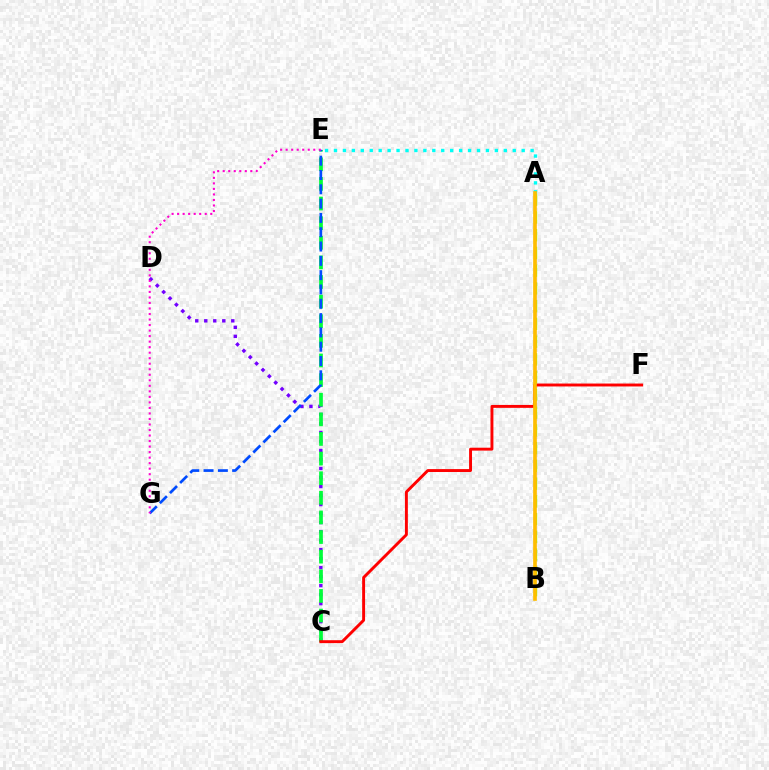{('C', 'D'): [{'color': '#7200ff', 'line_style': 'dotted', 'thickness': 2.45}], ('C', 'E'): [{'color': '#00ff39', 'line_style': 'dashed', 'thickness': 2.67}], ('C', 'F'): [{'color': '#ff0000', 'line_style': 'solid', 'thickness': 2.1}], ('E', 'G'): [{'color': '#004bff', 'line_style': 'dashed', 'thickness': 1.94}, {'color': '#ff00cf', 'line_style': 'dotted', 'thickness': 1.5}], ('A', 'E'): [{'color': '#00fff6', 'line_style': 'dotted', 'thickness': 2.43}], ('A', 'B'): [{'color': '#84ff00', 'line_style': 'dashed', 'thickness': 2.41}, {'color': '#ffbd00', 'line_style': 'solid', 'thickness': 2.63}]}